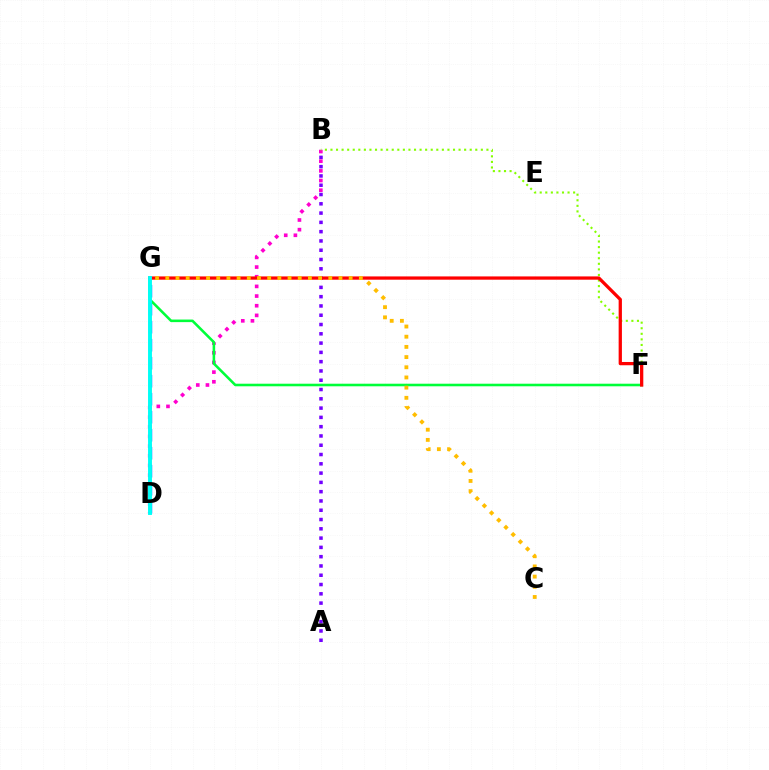{('A', 'B'): [{'color': '#7200ff', 'line_style': 'dotted', 'thickness': 2.52}], ('B', 'D'): [{'color': '#ff00cf', 'line_style': 'dotted', 'thickness': 2.63}], ('D', 'G'): [{'color': '#004bff', 'line_style': 'dashed', 'thickness': 2.45}, {'color': '#00fff6', 'line_style': 'solid', 'thickness': 2.81}], ('B', 'F'): [{'color': '#84ff00', 'line_style': 'dotted', 'thickness': 1.51}], ('F', 'G'): [{'color': '#00ff39', 'line_style': 'solid', 'thickness': 1.85}, {'color': '#ff0000', 'line_style': 'solid', 'thickness': 2.36}], ('C', 'G'): [{'color': '#ffbd00', 'line_style': 'dotted', 'thickness': 2.77}]}